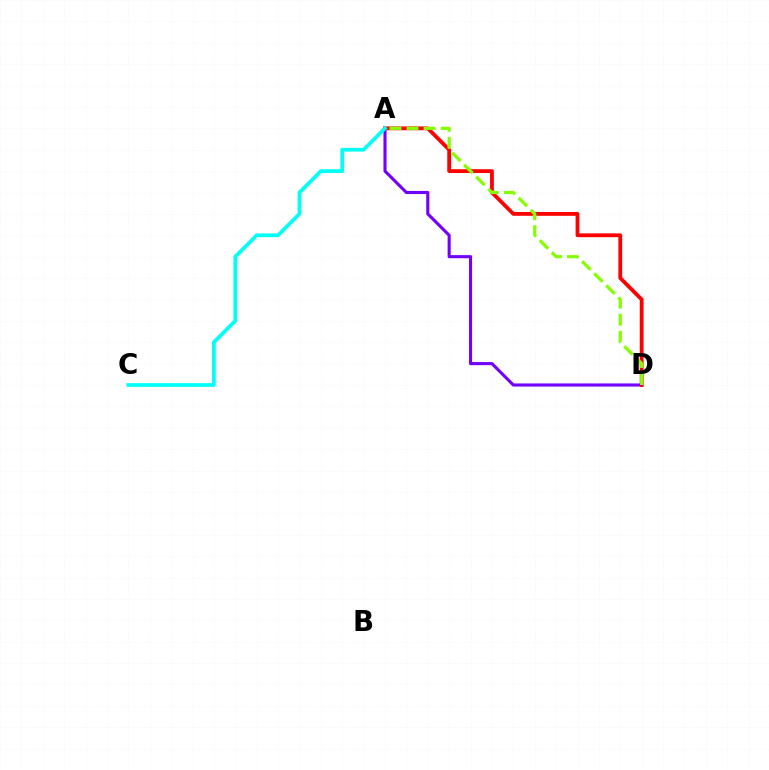{('A', 'D'): [{'color': '#7200ff', 'line_style': 'solid', 'thickness': 2.22}, {'color': '#ff0000', 'line_style': 'solid', 'thickness': 2.74}, {'color': '#84ff00', 'line_style': 'dashed', 'thickness': 2.32}], ('A', 'C'): [{'color': '#00fff6', 'line_style': 'solid', 'thickness': 2.68}]}